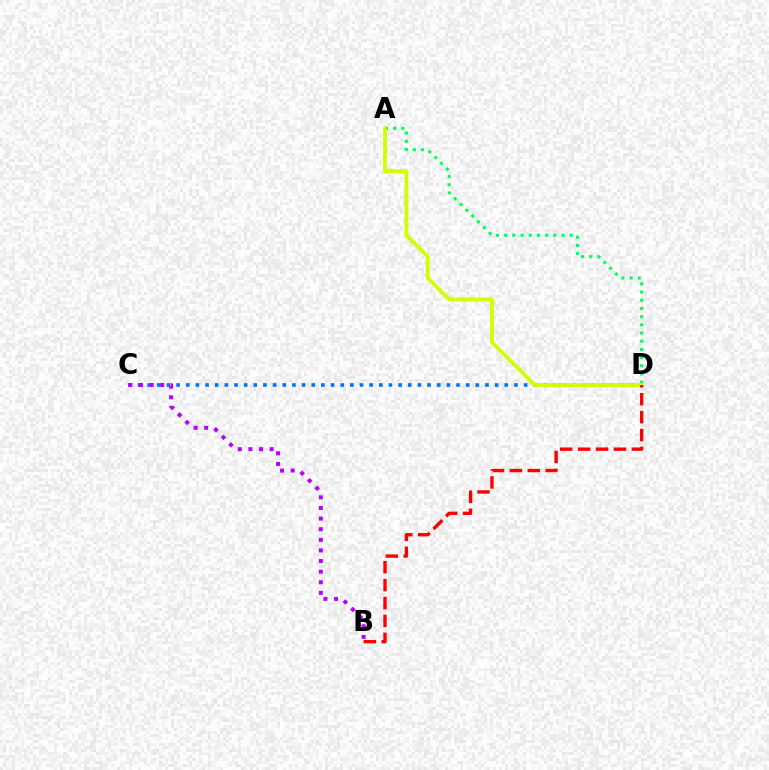{('C', 'D'): [{'color': '#0074ff', 'line_style': 'dotted', 'thickness': 2.62}], ('B', 'C'): [{'color': '#b900ff', 'line_style': 'dotted', 'thickness': 2.88}], ('A', 'D'): [{'color': '#00ff5c', 'line_style': 'dotted', 'thickness': 2.23}, {'color': '#d1ff00', 'line_style': 'solid', 'thickness': 2.72}], ('B', 'D'): [{'color': '#ff0000', 'line_style': 'dashed', 'thickness': 2.43}]}